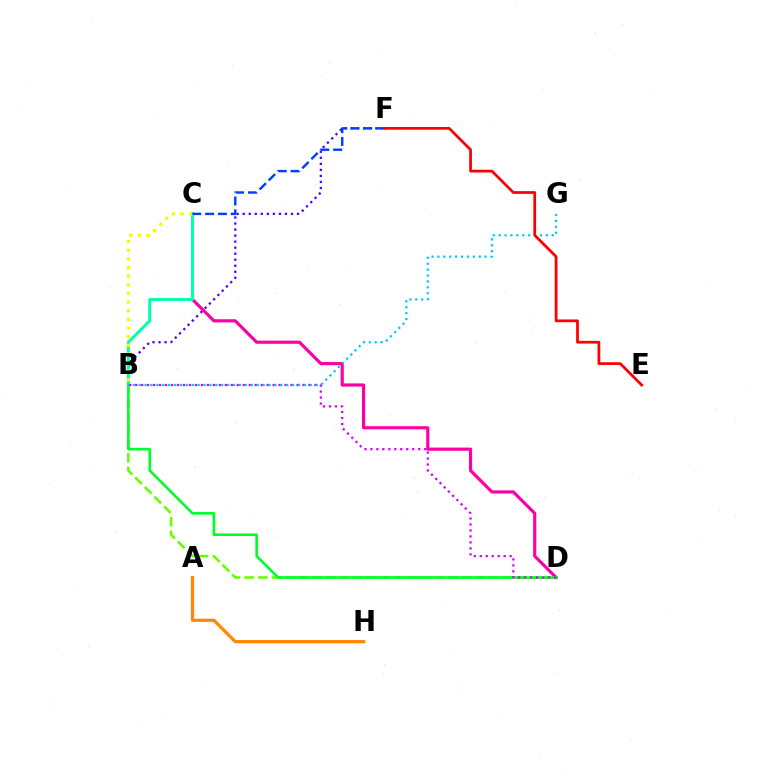{('B', 'F'): [{'color': '#4f00ff', 'line_style': 'dotted', 'thickness': 1.64}], ('A', 'H'): [{'color': '#ff8800', 'line_style': 'solid', 'thickness': 2.32}], ('C', 'D'): [{'color': '#ff00a0', 'line_style': 'solid', 'thickness': 2.28}], ('B', 'D'): [{'color': '#66ff00', 'line_style': 'dashed', 'thickness': 1.85}, {'color': '#00ff27', 'line_style': 'solid', 'thickness': 1.89}, {'color': '#d600ff', 'line_style': 'dotted', 'thickness': 1.62}], ('B', 'C'): [{'color': '#00ffaf', 'line_style': 'solid', 'thickness': 2.15}, {'color': '#eeff00', 'line_style': 'dotted', 'thickness': 2.35}], ('C', 'F'): [{'color': '#003fff', 'line_style': 'dashed', 'thickness': 1.75}], ('B', 'G'): [{'color': '#00c7ff', 'line_style': 'dotted', 'thickness': 1.6}], ('E', 'F'): [{'color': '#ff0000', 'line_style': 'solid', 'thickness': 1.98}]}